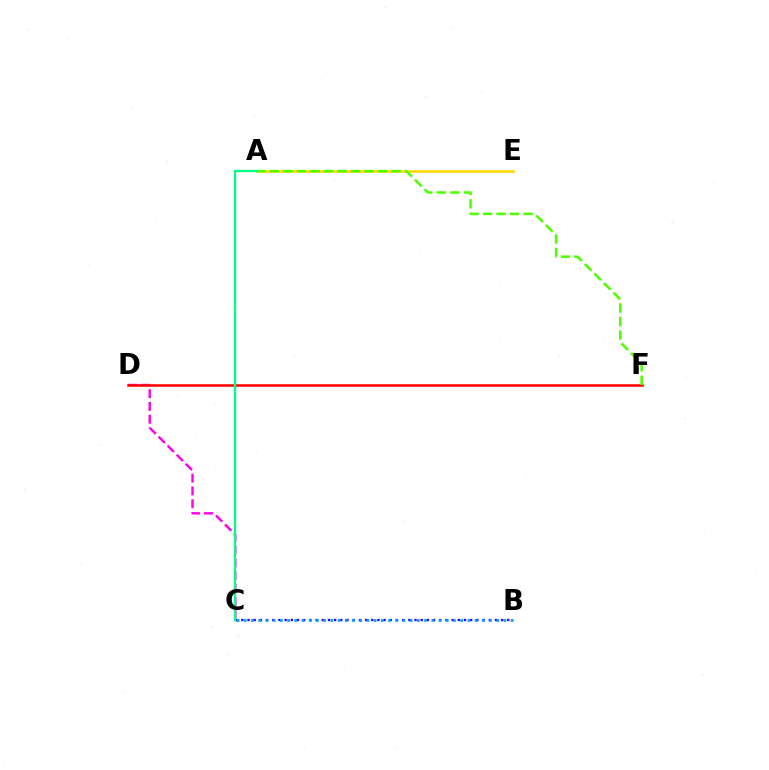{('C', 'D'): [{'color': '#ff00ed', 'line_style': 'dashed', 'thickness': 1.74}], ('B', 'C'): [{'color': '#3700ff', 'line_style': 'dotted', 'thickness': 1.68}, {'color': '#009eff', 'line_style': 'dotted', 'thickness': 1.96}], ('A', 'E'): [{'color': '#ffd500', 'line_style': 'solid', 'thickness': 1.84}], ('D', 'F'): [{'color': '#ff0000', 'line_style': 'solid', 'thickness': 1.82}], ('A', 'F'): [{'color': '#4fff00', 'line_style': 'dashed', 'thickness': 1.84}], ('A', 'C'): [{'color': '#00ff86', 'line_style': 'solid', 'thickness': 1.66}]}